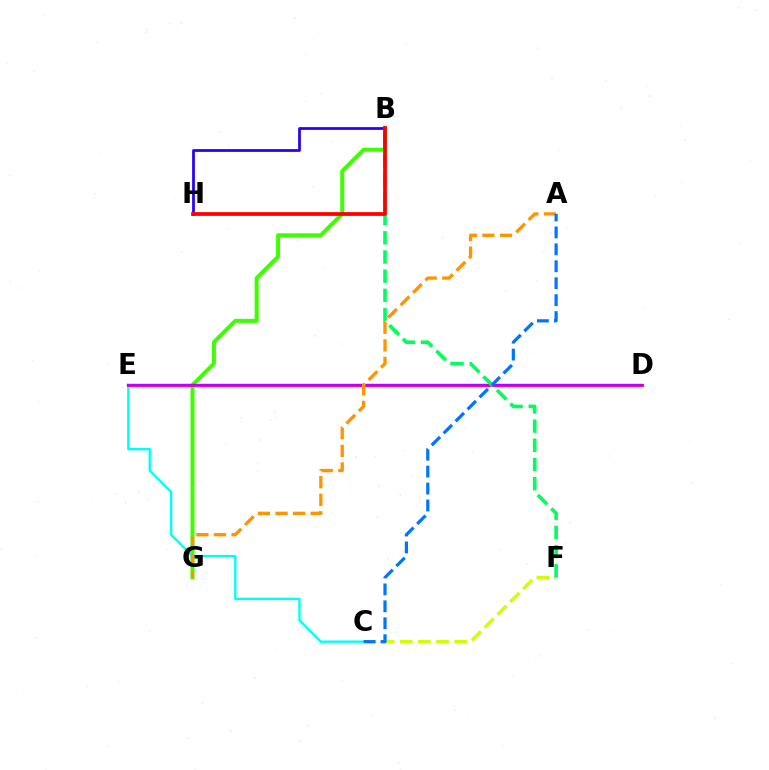{('C', 'F'): [{'color': '#d1ff00', 'line_style': 'dashed', 'thickness': 2.46}], ('B', 'G'): [{'color': '#3dff00', 'line_style': 'solid', 'thickness': 2.88}], ('C', 'E'): [{'color': '#00fff6', 'line_style': 'solid', 'thickness': 1.71}], ('D', 'E'): [{'color': '#ff00ac', 'line_style': 'solid', 'thickness': 2.08}, {'color': '#b900ff', 'line_style': 'solid', 'thickness': 1.74}], ('B', 'H'): [{'color': '#2500ff', 'line_style': 'solid', 'thickness': 1.98}, {'color': '#ff0000', 'line_style': 'solid', 'thickness': 2.7}], ('B', 'F'): [{'color': '#00ff5c', 'line_style': 'dashed', 'thickness': 2.61}], ('A', 'G'): [{'color': '#ff9400', 'line_style': 'dashed', 'thickness': 2.39}], ('A', 'C'): [{'color': '#0074ff', 'line_style': 'dashed', 'thickness': 2.3}]}